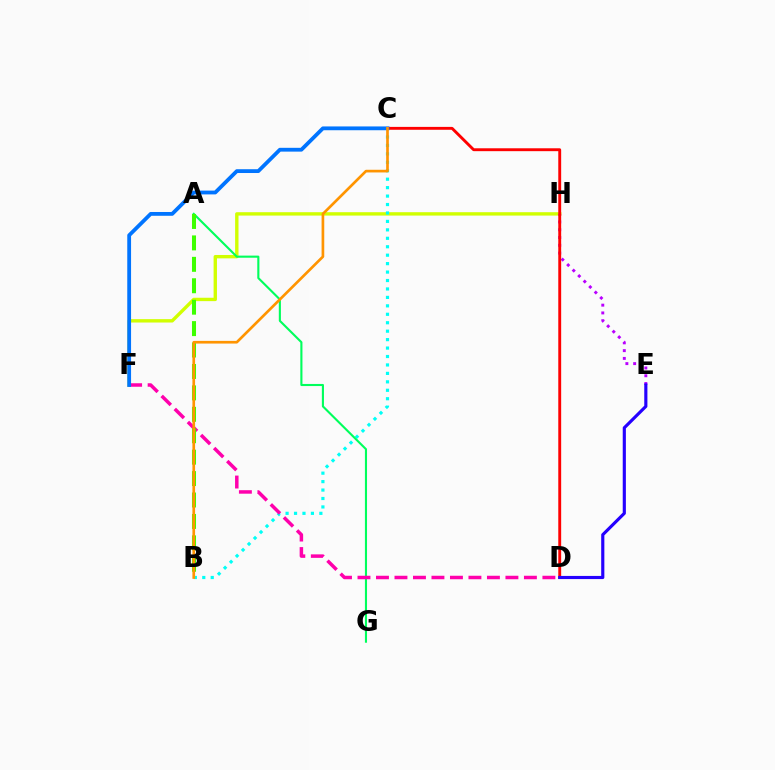{('F', 'H'): [{'color': '#d1ff00', 'line_style': 'solid', 'thickness': 2.43}], ('E', 'H'): [{'color': '#b900ff', 'line_style': 'dotted', 'thickness': 2.11}], ('B', 'C'): [{'color': '#00fff6', 'line_style': 'dotted', 'thickness': 2.29}, {'color': '#ff9400', 'line_style': 'solid', 'thickness': 1.92}], ('A', 'G'): [{'color': '#00ff5c', 'line_style': 'solid', 'thickness': 1.52}], ('D', 'F'): [{'color': '#ff00ac', 'line_style': 'dashed', 'thickness': 2.51}], ('C', 'D'): [{'color': '#ff0000', 'line_style': 'solid', 'thickness': 2.07}], ('A', 'B'): [{'color': '#3dff00', 'line_style': 'dashed', 'thickness': 2.91}], ('D', 'E'): [{'color': '#2500ff', 'line_style': 'solid', 'thickness': 2.27}], ('C', 'F'): [{'color': '#0074ff', 'line_style': 'solid', 'thickness': 2.74}]}